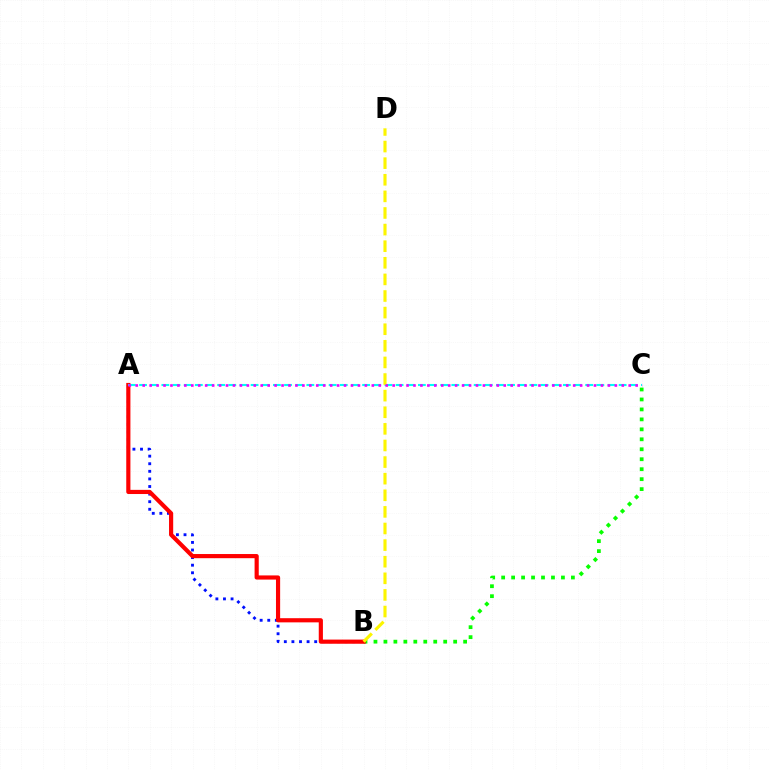{('B', 'C'): [{'color': '#08ff00', 'line_style': 'dotted', 'thickness': 2.71}], ('A', 'B'): [{'color': '#0010ff', 'line_style': 'dotted', 'thickness': 2.06}, {'color': '#ff0000', 'line_style': 'solid', 'thickness': 3.0}], ('A', 'C'): [{'color': '#00fff6', 'line_style': 'dashed', 'thickness': 1.52}, {'color': '#ee00ff', 'line_style': 'dotted', 'thickness': 1.89}], ('B', 'D'): [{'color': '#fcf500', 'line_style': 'dashed', 'thickness': 2.26}]}